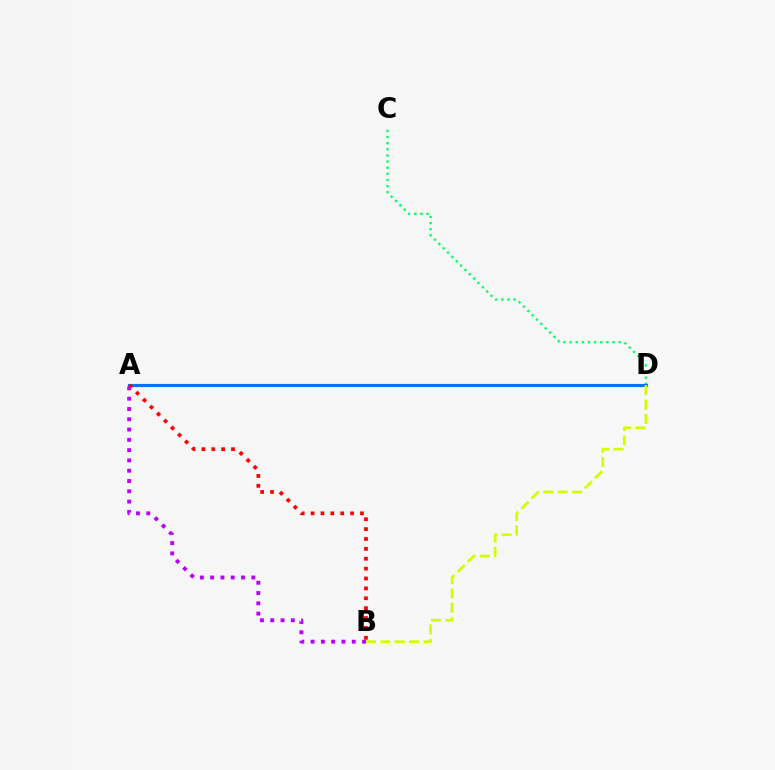{('C', 'D'): [{'color': '#00ff5c', 'line_style': 'dotted', 'thickness': 1.67}], ('A', 'D'): [{'color': '#0074ff', 'line_style': 'solid', 'thickness': 2.25}], ('A', 'B'): [{'color': '#ff0000', 'line_style': 'dotted', 'thickness': 2.68}, {'color': '#b900ff', 'line_style': 'dotted', 'thickness': 2.8}], ('B', 'D'): [{'color': '#d1ff00', 'line_style': 'dashed', 'thickness': 1.95}]}